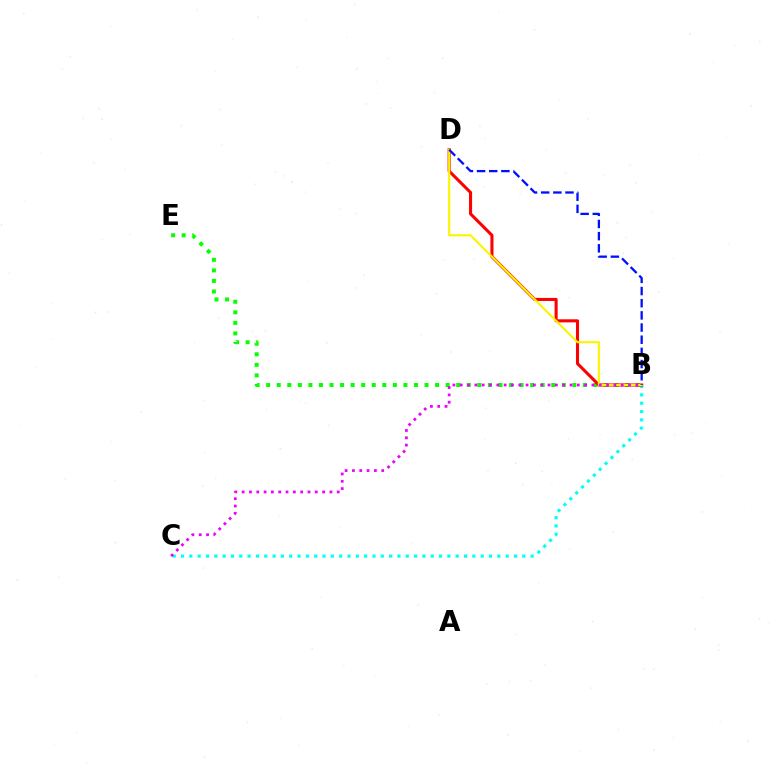{('B', 'C'): [{'color': '#00fff6', 'line_style': 'dotted', 'thickness': 2.26}, {'color': '#ee00ff', 'line_style': 'dotted', 'thickness': 1.99}], ('B', 'E'): [{'color': '#08ff00', 'line_style': 'dotted', 'thickness': 2.87}], ('B', 'D'): [{'color': '#ff0000', 'line_style': 'solid', 'thickness': 2.21}, {'color': '#fcf500', 'line_style': 'solid', 'thickness': 1.53}, {'color': '#0010ff', 'line_style': 'dashed', 'thickness': 1.65}]}